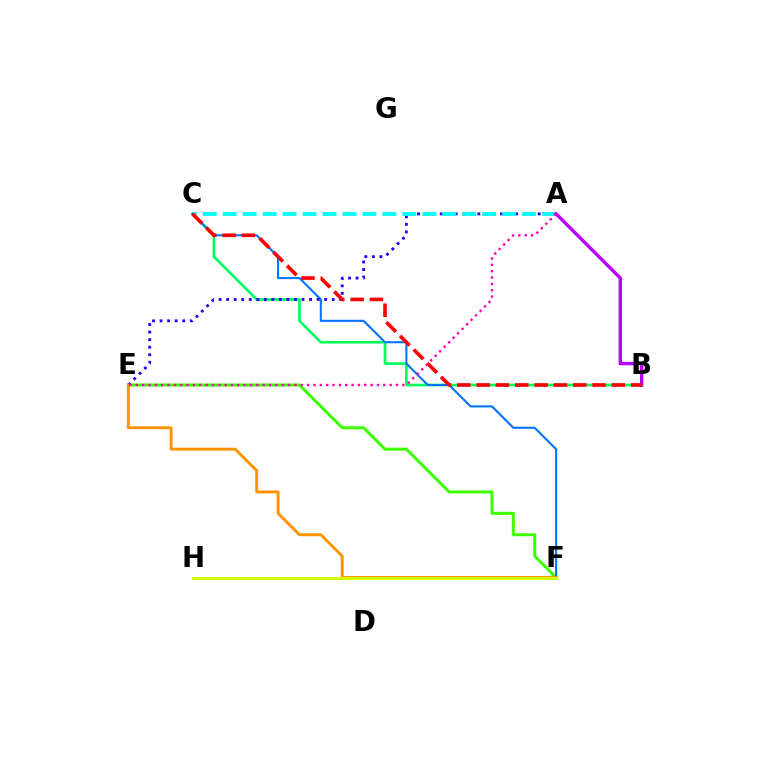{('B', 'C'): [{'color': '#00ff5c', 'line_style': 'solid', 'thickness': 1.91}, {'color': '#ff0000', 'line_style': 'dashed', 'thickness': 2.63}], ('E', 'F'): [{'color': '#3dff00', 'line_style': 'solid', 'thickness': 2.16}, {'color': '#ff9400', 'line_style': 'solid', 'thickness': 2.11}], ('C', 'F'): [{'color': '#0074ff', 'line_style': 'solid', 'thickness': 1.5}], ('A', 'E'): [{'color': '#2500ff', 'line_style': 'dotted', 'thickness': 2.05}, {'color': '#ff00ac', 'line_style': 'dotted', 'thickness': 1.72}], ('A', 'C'): [{'color': '#00fff6', 'line_style': 'dashed', 'thickness': 2.71}], ('A', 'B'): [{'color': '#b900ff', 'line_style': 'solid', 'thickness': 2.44}], ('F', 'H'): [{'color': '#d1ff00', 'line_style': 'solid', 'thickness': 2.14}]}